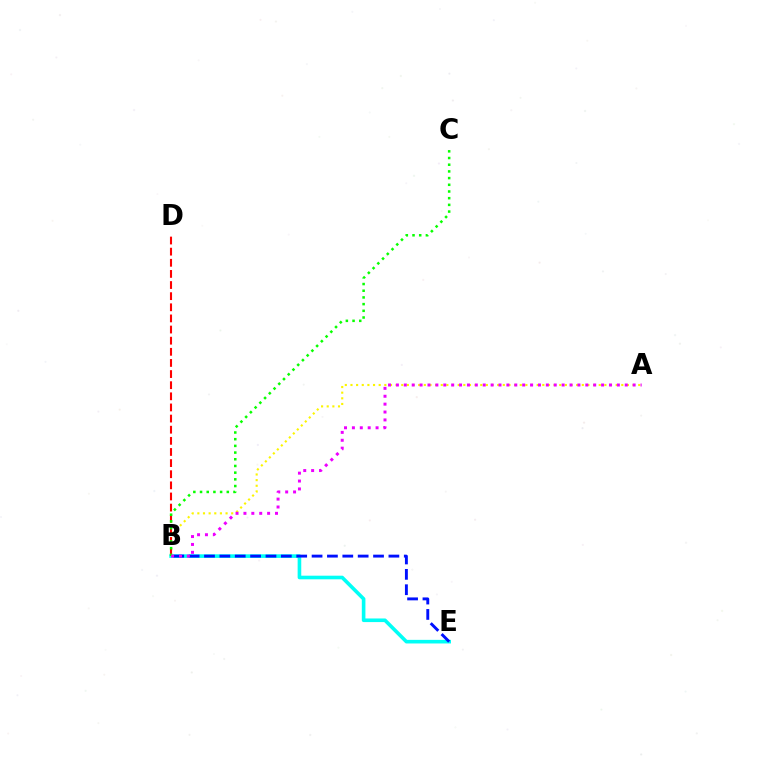{('A', 'B'): [{'color': '#fcf500', 'line_style': 'dotted', 'thickness': 1.53}, {'color': '#ee00ff', 'line_style': 'dotted', 'thickness': 2.14}], ('B', 'D'): [{'color': '#ff0000', 'line_style': 'dashed', 'thickness': 1.51}], ('B', 'E'): [{'color': '#00fff6', 'line_style': 'solid', 'thickness': 2.6}, {'color': '#0010ff', 'line_style': 'dashed', 'thickness': 2.09}], ('B', 'C'): [{'color': '#08ff00', 'line_style': 'dotted', 'thickness': 1.82}]}